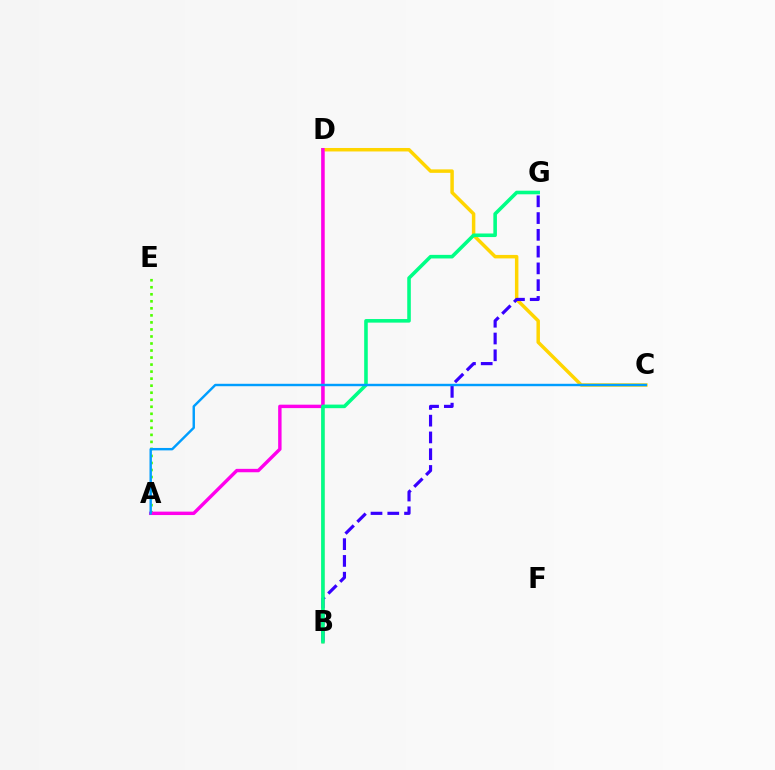{('B', 'D'): [{'color': '#ff0000', 'line_style': 'solid', 'thickness': 1.72}], ('C', 'D'): [{'color': '#ffd500', 'line_style': 'solid', 'thickness': 2.5}], ('A', 'E'): [{'color': '#4fff00', 'line_style': 'dotted', 'thickness': 1.91}], ('A', 'D'): [{'color': '#ff00ed', 'line_style': 'solid', 'thickness': 2.46}], ('B', 'G'): [{'color': '#3700ff', 'line_style': 'dashed', 'thickness': 2.28}, {'color': '#00ff86', 'line_style': 'solid', 'thickness': 2.58}], ('A', 'C'): [{'color': '#009eff', 'line_style': 'solid', 'thickness': 1.74}]}